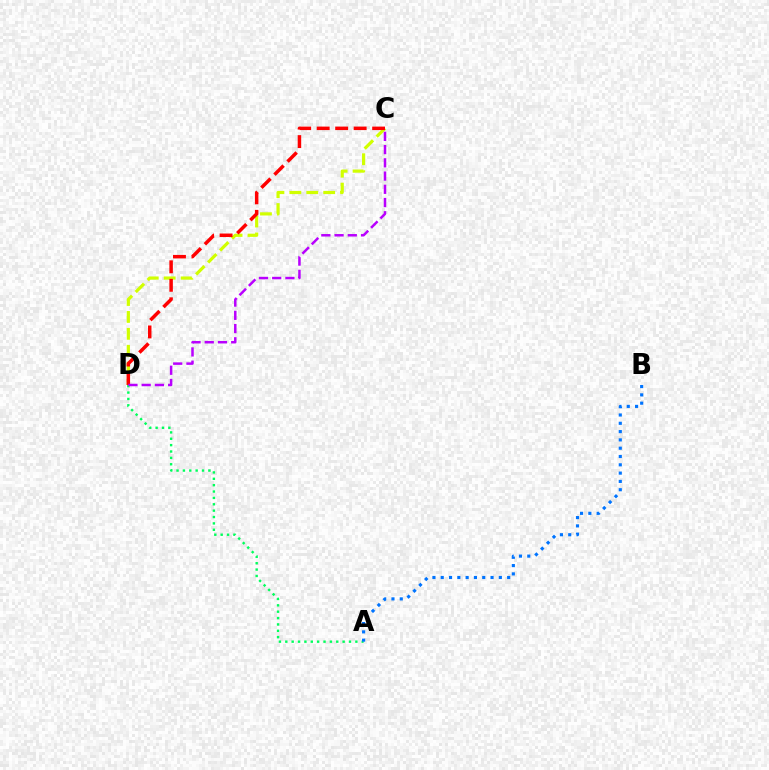{('C', 'D'): [{'color': '#d1ff00', 'line_style': 'dashed', 'thickness': 2.3}, {'color': '#ff0000', 'line_style': 'dashed', 'thickness': 2.51}, {'color': '#b900ff', 'line_style': 'dashed', 'thickness': 1.8}], ('A', 'D'): [{'color': '#00ff5c', 'line_style': 'dotted', 'thickness': 1.73}], ('A', 'B'): [{'color': '#0074ff', 'line_style': 'dotted', 'thickness': 2.26}]}